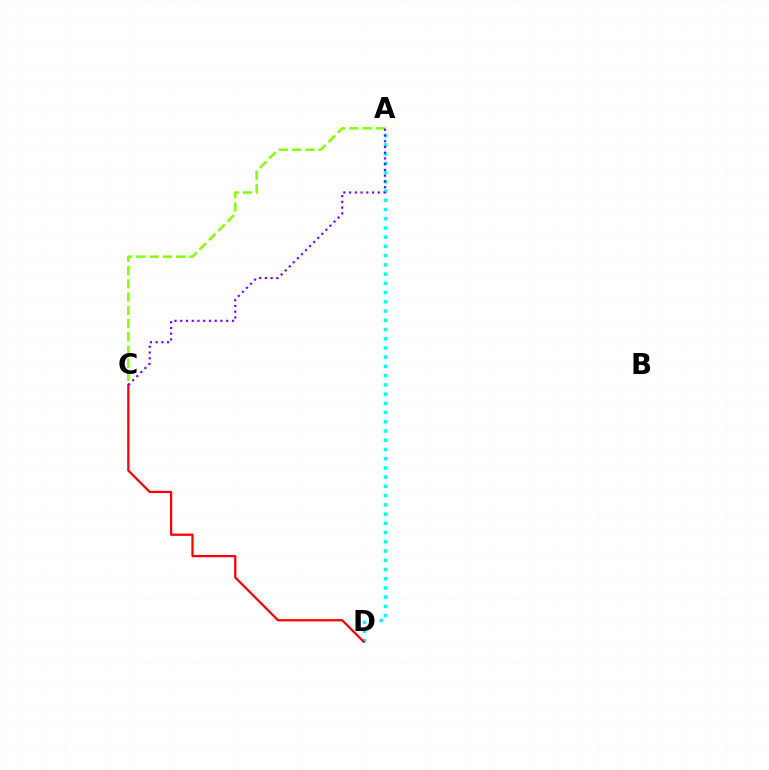{('A', 'D'): [{'color': '#00fff6', 'line_style': 'dotted', 'thickness': 2.51}], ('C', 'D'): [{'color': '#ff0000', 'line_style': 'solid', 'thickness': 1.63}], ('A', 'C'): [{'color': '#84ff00', 'line_style': 'dashed', 'thickness': 1.8}, {'color': '#7200ff', 'line_style': 'dotted', 'thickness': 1.56}]}